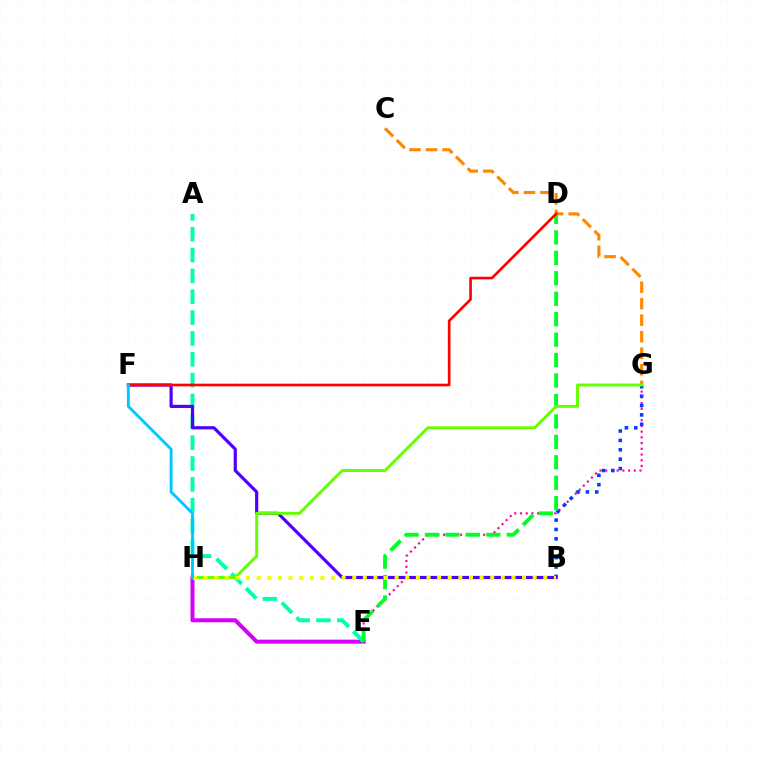{('E', 'H'): [{'color': '#d600ff', 'line_style': 'solid', 'thickness': 2.9}], ('E', 'G'): [{'color': '#ff00a0', 'line_style': 'dotted', 'thickness': 1.55}], ('A', 'E'): [{'color': '#00ffaf', 'line_style': 'dashed', 'thickness': 2.83}], ('B', 'G'): [{'color': '#003fff', 'line_style': 'dotted', 'thickness': 2.55}], ('B', 'F'): [{'color': '#4f00ff', 'line_style': 'solid', 'thickness': 2.28}], ('D', 'E'): [{'color': '#00ff27', 'line_style': 'dashed', 'thickness': 2.78}], ('C', 'G'): [{'color': '#ff8800', 'line_style': 'dashed', 'thickness': 2.25}], ('G', 'H'): [{'color': '#66ff00', 'line_style': 'solid', 'thickness': 2.12}], ('B', 'H'): [{'color': '#eeff00', 'line_style': 'dotted', 'thickness': 2.88}], ('D', 'F'): [{'color': '#ff0000', 'line_style': 'solid', 'thickness': 1.9}], ('F', 'H'): [{'color': '#00c7ff', 'line_style': 'solid', 'thickness': 2.07}]}